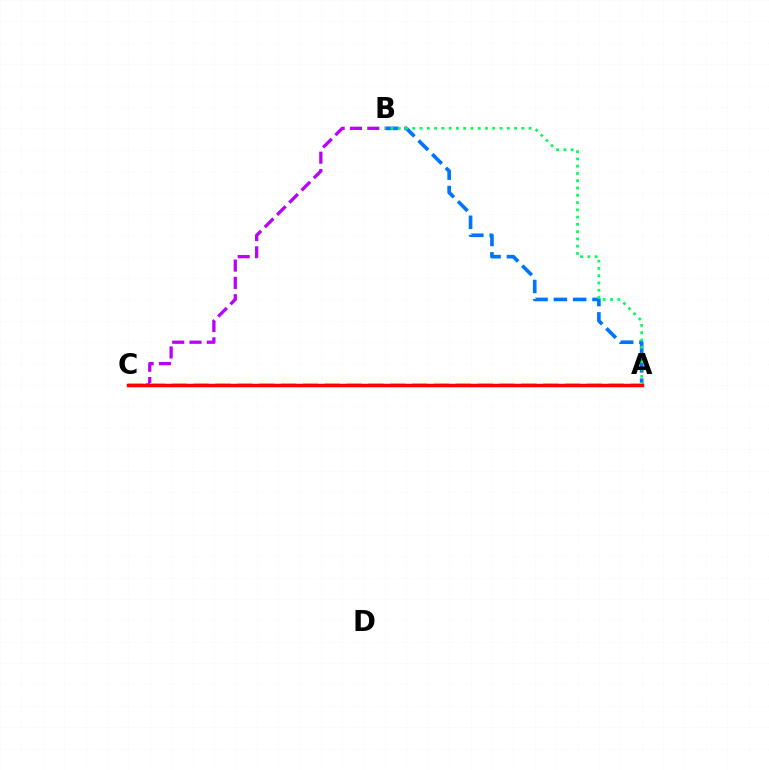{('B', 'C'): [{'color': '#b900ff', 'line_style': 'dashed', 'thickness': 2.35}], ('A', 'B'): [{'color': '#0074ff', 'line_style': 'dashed', 'thickness': 2.62}, {'color': '#00ff5c', 'line_style': 'dotted', 'thickness': 1.98}], ('A', 'C'): [{'color': '#d1ff00', 'line_style': 'dashed', 'thickness': 2.97}, {'color': '#ff0000', 'line_style': 'solid', 'thickness': 2.51}]}